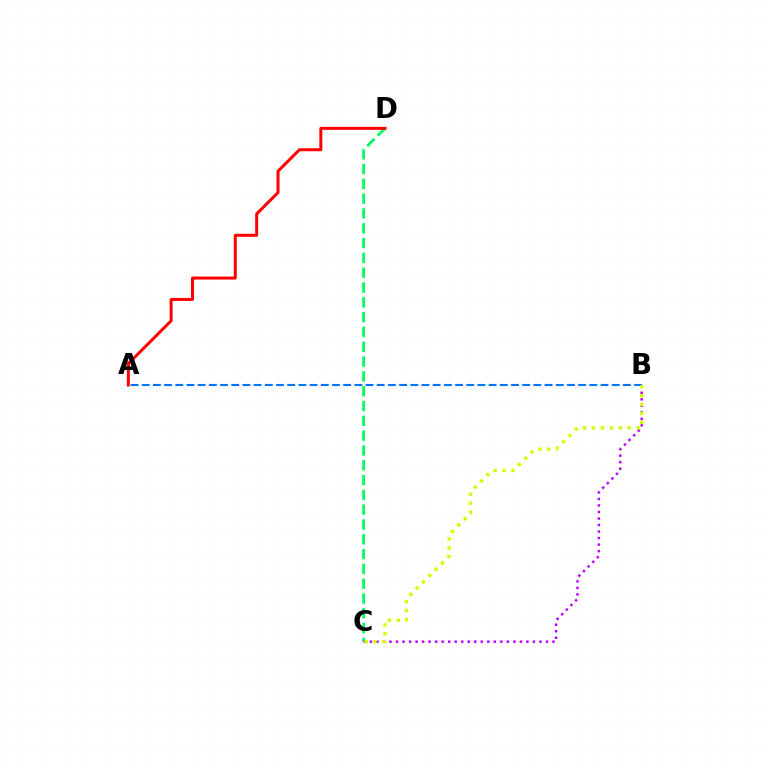{('C', 'D'): [{'color': '#00ff5c', 'line_style': 'dashed', 'thickness': 2.01}], ('A', 'D'): [{'color': '#ff0000', 'line_style': 'solid', 'thickness': 2.16}], ('B', 'C'): [{'color': '#b900ff', 'line_style': 'dotted', 'thickness': 1.77}, {'color': '#d1ff00', 'line_style': 'dotted', 'thickness': 2.43}], ('A', 'B'): [{'color': '#0074ff', 'line_style': 'dashed', 'thickness': 1.52}]}